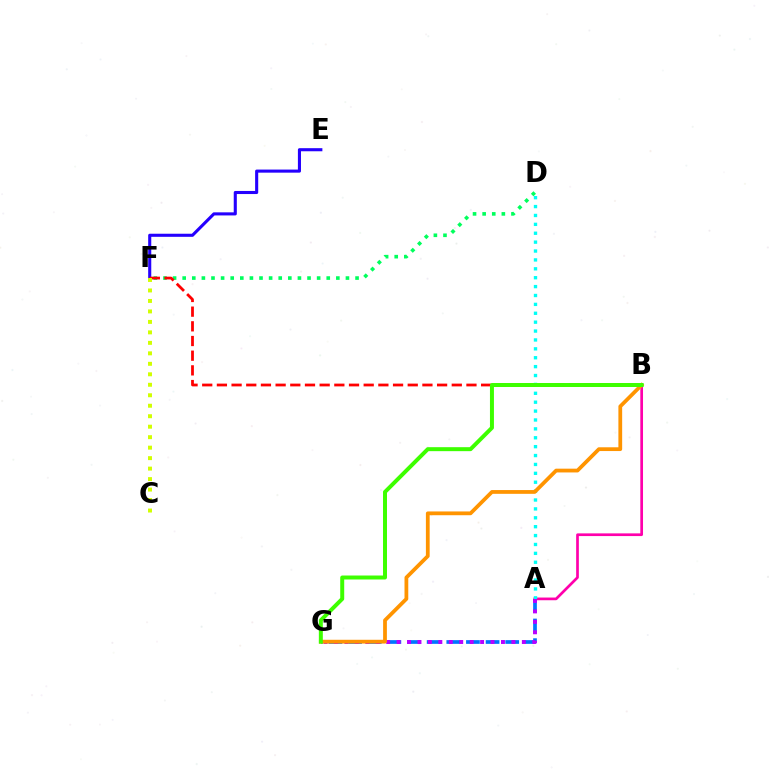{('D', 'F'): [{'color': '#00ff5c', 'line_style': 'dotted', 'thickness': 2.61}], ('E', 'F'): [{'color': '#2500ff', 'line_style': 'solid', 'thickness': 2.22}], ('A', 'B'): [{'color': '#ff00ac', 'line_style': 'solid', 'thickness': 1.94}], ('B', 'F'): [{'color': '#ff0000', 'line_style': 'dashed', 'thickness': 1.99}], ('A', 'G'): [{'color': '#0074ff', 'line_style': 'dashed', 'thickness': 2.67}, {'color': '#b900ff', 'line_style': 'dotted', 'thickness': 2.84}], ('A', 'D'): [{'color': '#00fff6', 'line_style': 'dotted', 'thickness': 2.42}], ('C', 'F'): [{'color': '#d1ff00', 'line_style': 'dotted', 'thickness': 2.85}], ('B', 'G'): [{'color': '#ff9400', 'line_style': 'solid', 'thickness': 2.71}, {'color': '#3dff00', 'line_style': 'solid', 'thickness': 2.86}]}